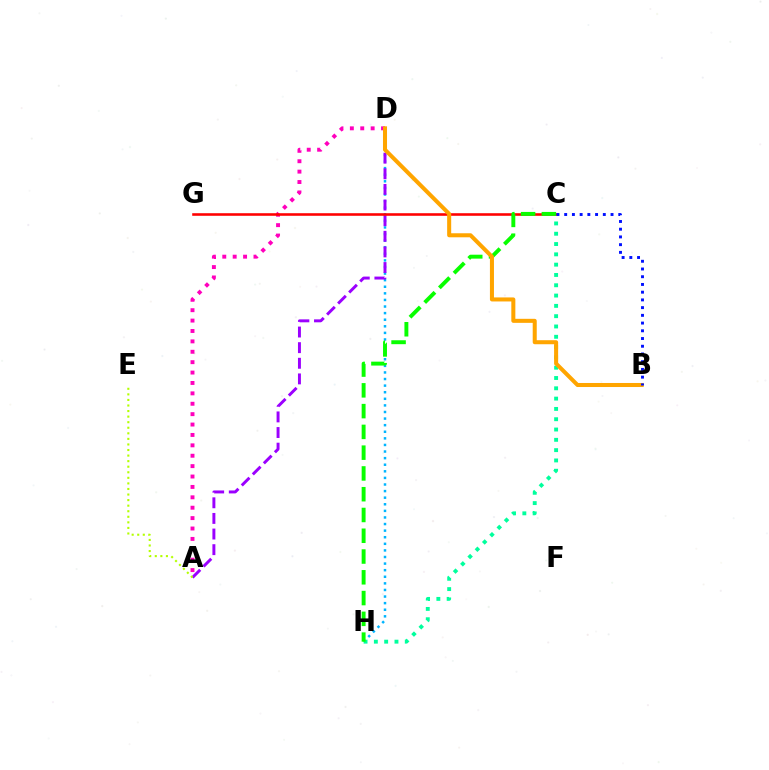{('D', 'H'): [{'color': '#00b5ff', 'line_style': 'dotted', 'thickness': 1.79}], ('C', 'H'): [{'color': '#00ff9d', 'line_style': 'dotted', 'thickness': 2.8}, {'color': '#08ff00', 'line_style': 'dashed', 'thickness': 2.82}], ('A', 'D'): [{'color': '#9b00ff', 'line_style': 'dashed', 'thickness': 2.12}, {'color': '#ff00bd', 'line_style': 'dotted', 'thickness': 2.82}], ('C', 'G'): [{'color': '#ff0000', 'line_style': 'solid', 'thickness': 1.86}], ('B', 'D'): [{'color': '#ffa500', 'line_style': 'solid', 'thickness': 2.9}], ('A', 'E'): [{'color': '#b3ff00', 'line_style': 'dotted', 'thickness': 1.51}], ('B', 'C'): [{'color': '#0010ff', 'line_style': 'dotted', 'thickness': 2.1}]}